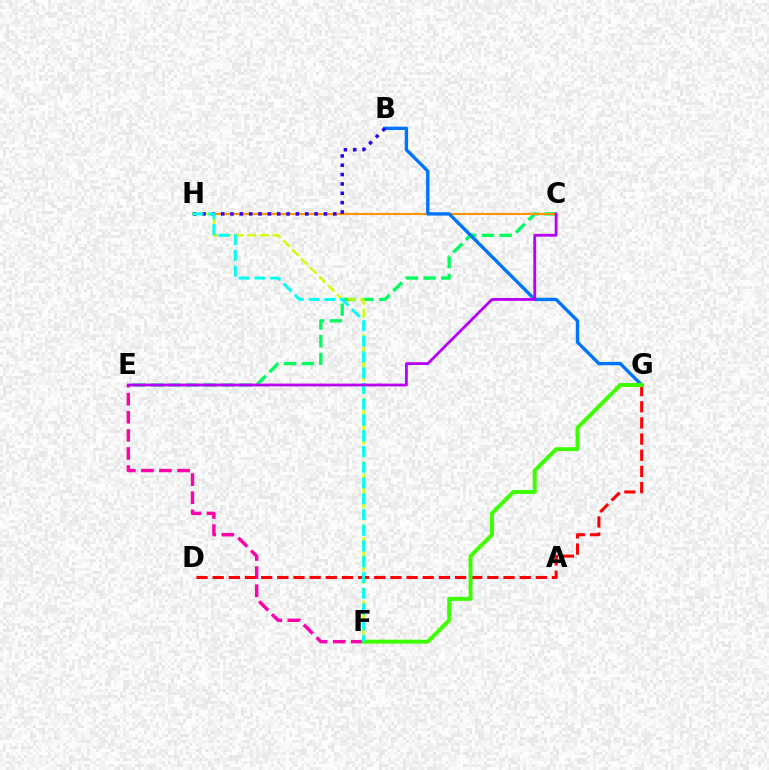{('C', 'E'): [{'color': '#00ff5c', 'line_style': 'dashed', 'thickness': 2.41}, {'color': '#b900ff', 'line_style': 'solid', 'thickness': 2.03}], ('C', 'H'): [{'color': '#ff9400', 'line_style': 'solid', 'thickness': 1.53}], ('B', 'G'): [{'color': '#0074ff', 'line_style': 'solid', 'thickness': 2.43}], ('F', 'H'): [{'color': '#d1ff00', 'line_style': 'dashed', 'thickness': 1.72}, {'color': '#00fff6', 'line_style': 'dashed', 'thickness': 2.14}], ('E', 'F'): [{'color': '#ff00ac', 'line_style': 'dashed', 'thickness': 2.46}], ('B', 'H'): [{'color': '#2500ff', 'line_style': 'dotted', 'thickness': 2.54}], ('D', 'G'): [{'color': '#ff0000', 'line_style': 'dashed', 'thickness': 2.19}], ('F', 'G'): [{'color': '#3dff00', 'line_style': 'solid', 'thickness': 2.83}]}